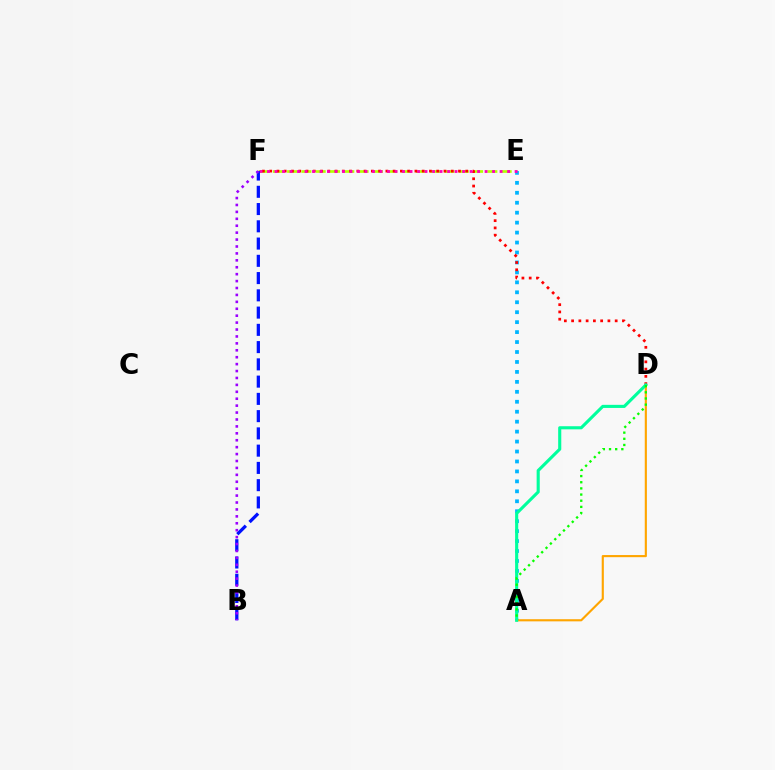{('E', 'F'): [{'color': '#b3ff00', 'line_style': 'dashed', 'thickness': 1.94}, {'color': '#ff00bd', 'line_style': 'dotted', 'thickness': 2.04}], ('A', 'E'): [{'color': '#00b5ff', 'line_style': 'dotted', 'thickness': 2.7}], ('D', 'F'): [{'color': '#ff0000', 'line_style': 'dotted', 'thickness': 1.97}], ('A', 'D'): [{'color': '#ffa500', 'line_style': 'solid', 'thickness': 1.54}, {'color': '#00ff9d', 'line_style': 'solid', 'thickness': 2.24}, {'color': '#08ff00', 'line_style': 'dotted', 'thickness': 1.67}], ('B', 'F'): [{'color': '#0010ff', 'line_style': 'dashed', 'thickness': 2.34}, {'color': '#9b00ff', 'line_style': 'dotted', 'thickness': 1.88}]}